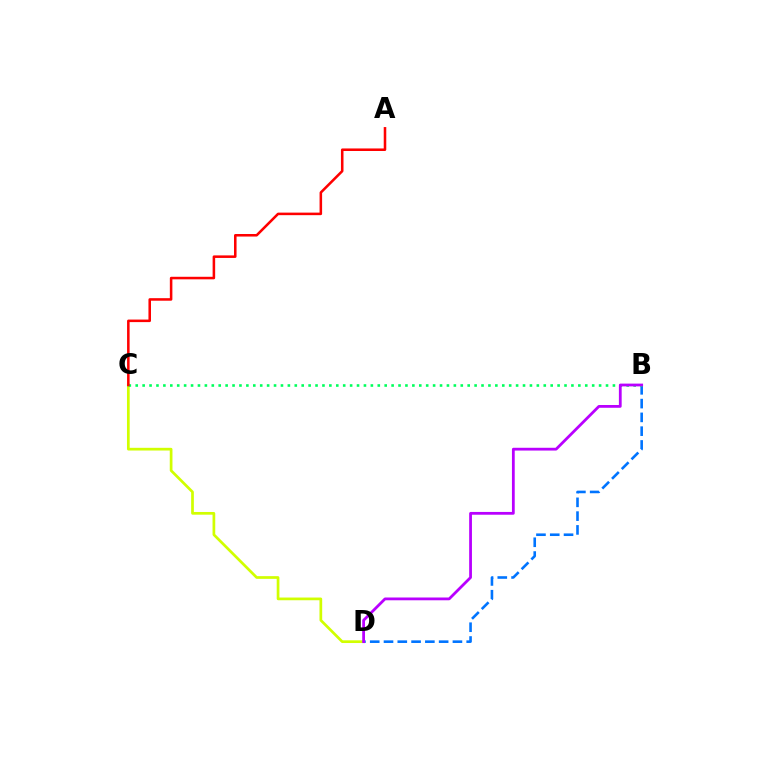{('B', 'D'): [{'color': '#0074ff', 'line_style': 'dashed', 'thickness': 1.87}, {'color': '#b900ff', 'line_style': 'solid', 'thickness': 2.0}], ('C', 'D'): [{'color': '#d1ff00', 'line_style': 'solid', 'thickness': 1.95}], ('B', 'C'): [{'color': '#00ff5c', 'line_style': 'dotted', 'thickness': 1.88}], ('A', 'C'): [{'color': '#ff0000', 'line_style': 'solid', 'thickness': 1.83}]}